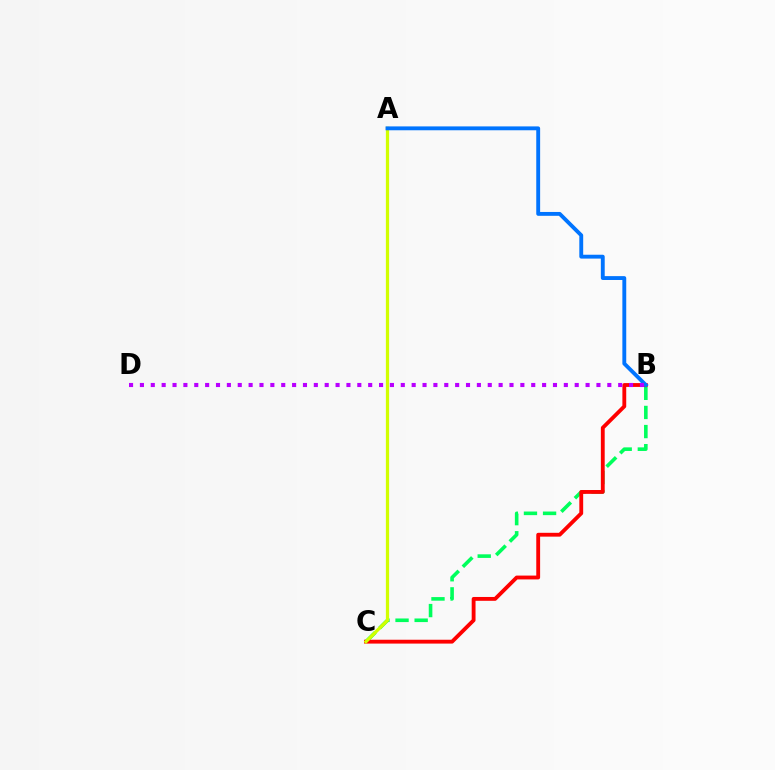{('B', 'C'): [{'color': '#00ff5c', 'line_style': 'dashed', 'thickness': 2.6}, {'color': '#ff0000', 'line_style': 'solid', 'thickness': 2.76}], ('A', 'C'): [{'color': '#d1ff00', 'line_style': 'solid', 'thickness': 2.33}], ('A', 'B'): [{'color': '#0074ff', 'line_style': 'solid', 'thickness': 2.78}], ('B', 'D'): [{'color': '#b900ff', 'line_style': 'dotted', 'thickness': 2.95}]}